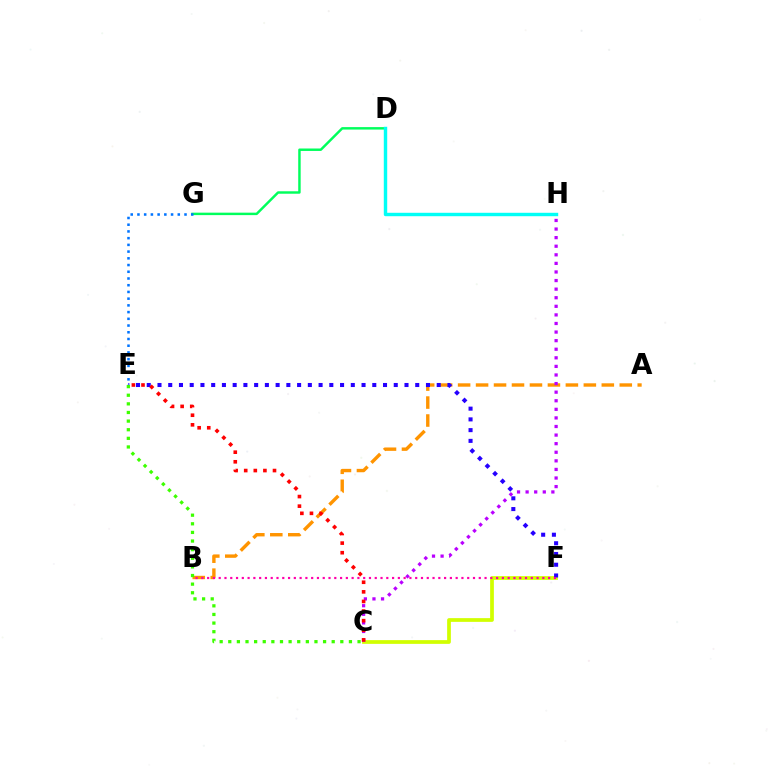{('C', 'F'): [{'color': '#d1ff00', 'line_style': 'solid', 'thickness': 2.69}], ('A', 'B'): [{'color': '#ff9400', 'line_style': 'dashed', 'thickness': 2.44}], ('E', 'F'): [{'color': '#2500ff', 'line_style': 'dotted', 'thickness': 2.92}], ('D', 'G'): [{'color': '#00ff5c', 'line_style': 'solid', 'thickness': 1.77}], ('C', 'H'): [{'color': '#b900ff', 'line_style': 'dotted', 'thickness': 2.33}], ('D', 'H'): [{'color': '#00fff6', 'line_style': 'solid', 'thickness': 2.46}], ('C', 'E'): [{'color': '#ff0000', 'line_style': 'dotted', 'thickness': 2.61}, {'color': '#3dff00', 'line_style': 'dotted', 'thickness': 2.34}], ('B', 'F'): [{'color': '#ff00ac', 'line_style': 'dotted', 'thickness': 1.57}], ('E', 'G'): [{'color': '#0074ff', 'line_style': 'dotted', 'thickness': 1.83}]}